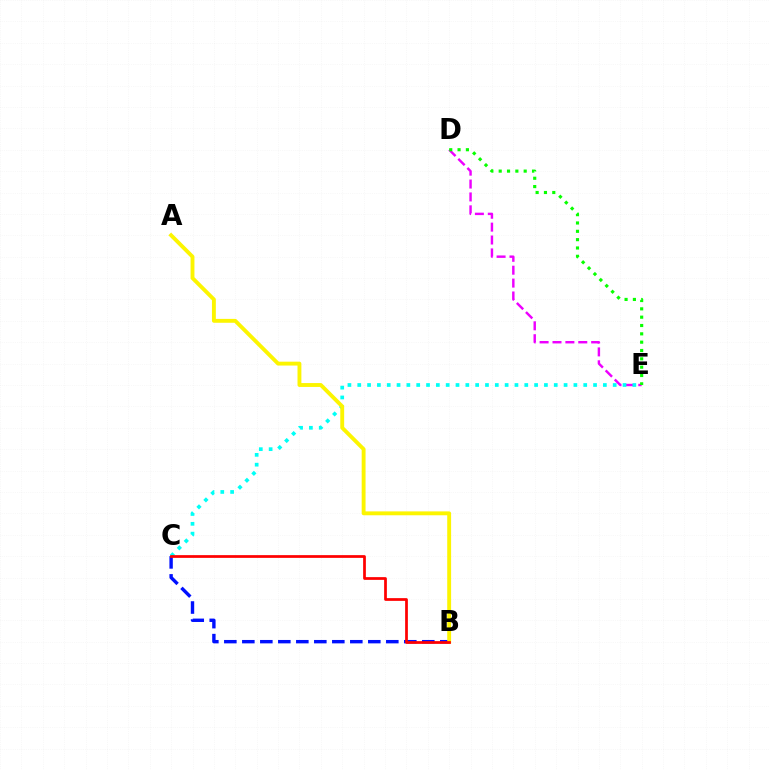{('B', 'C'): [{'color': '#0010ff', 'line_style': 'dashed', 'thickness': 2.44}, {'color': '#ff0000', 'line_style': 'solid', 'thickness': 1.97}], ('D', 'E'): [{'color': '#ee00ff', 'line_style': 'dashed', 'thickness': 1.75}, {'color': '#08ff00', 'line_style': 'dotted', 'thickness': 2.26}], ('C', 'E'): [{'color': '#00fff6', 'line_style': 'dotted', 'thickness': 2.67}], ('A', 'B'): [{'color': '#fcf500', 'line_style': 'solid', 'thickness': 2.79}]}